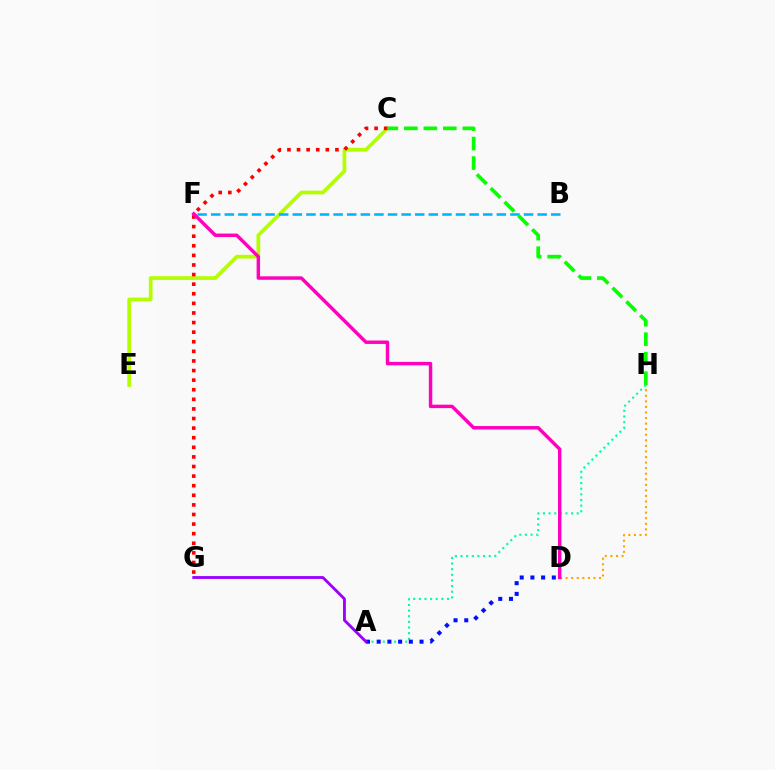{('A', 'H'): [{'color': '#00ff9d', 'line_style': 'dotted', 'thickness': 1.53}], ('C', 'E'): [{'color': '#b3ff00', 'line_style': 'solid', 'thickness': 2.69}], ('D', 'H'): [{'color': '#ffa500', 'line_style': 'dotted', 'thickness': 1.51}], ('A', 'D'): [{'color': '#0010ff', 'line_style': 'dotted', 'thickness': 2.91}], ('B', 'F'): [{'color': '#00b5ff', 'line_style': 'dashed', 'thickness': 1.85}], ('C', 'G'): [{'color': '#ff0000', 'line_style': 'dotted', 'thickness': 2.61}], ('C', 'H'): [{'color': '#08ff00', 'line_style': 'dashed', 'thickness': 2.65}], ('D', 'F'): [{'color': '#ff00bd', 'line_style': 'solid', 'thickness': 2.48}], ('A', 'G'): [{'color': '#9b00ff', 'line_style': 'solid', 'thickness': 2.04}]}